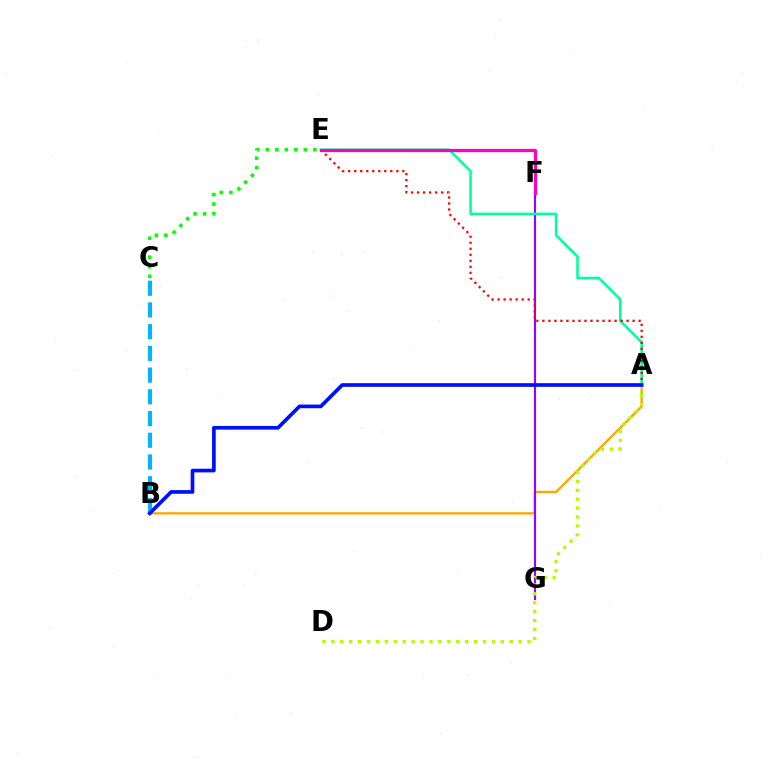{('A', 'B'): [{'color': '#ffa500', 'line_style': 'solid', 'thickness': 1.66}, {'color': '#0010ff', 'line_style': 'solid', 'thickness': 2.65}], ('F', 'G'): [{'color': '#9b00ff', 'line_style': 'solid', 'thickness': 1.52}], ('A', 'E'): [{'color': '#00ff9d', 'line_style': 'solid', 'thickness': 1.84}, {'color': '#ff0000', 'line_style': 'dotted', 'thickness': 1.63}], ('C', 'E'): [{'color': '#08ff00', 'line_style': 'dotted', 'thickness': 2.59}], ('B', 'C'): [{'color': '#00b5ff', 'line_style': 'dashed', 'thickness': 2.95}], ('E', 'F'): [{'color': '#ff00bd', 'line_style': 'solid', 'thickness': 2.32}], ('A', 'D'): [{'color': '#b3ff00', 'line_style': 'dotted', 'thickness': 2.42}]}